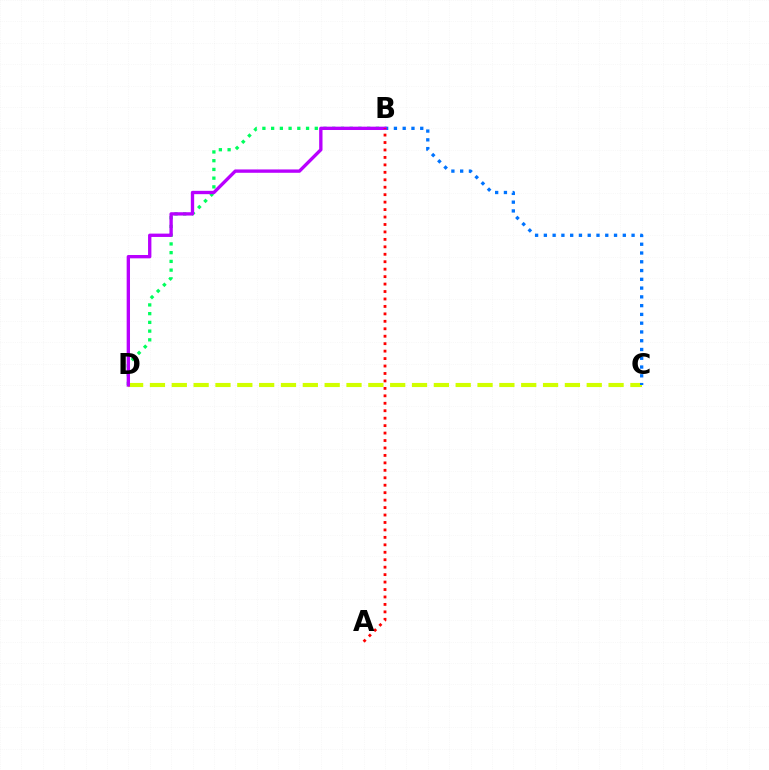{('C', 'D'): [{'color': '#d1ff00', 'line_style': 'dashed', 'thickness': 2.97}], ('B', 'C'): [{'color': '#0074ff', 'line_style': 'dotted', 'thickness': 2.38}], ('B', 'D'): [{'color': '#00ff5c', 'line_style': 'dotted', 'thickness': 2.37}, {'color': '#b900ff', 'line_style': 'solid', 'thickness': 2.4}], ('A', 'B'): [{'color': '#ff0000', 'line_style': 'dotted', 'thickness': 2.02}]}